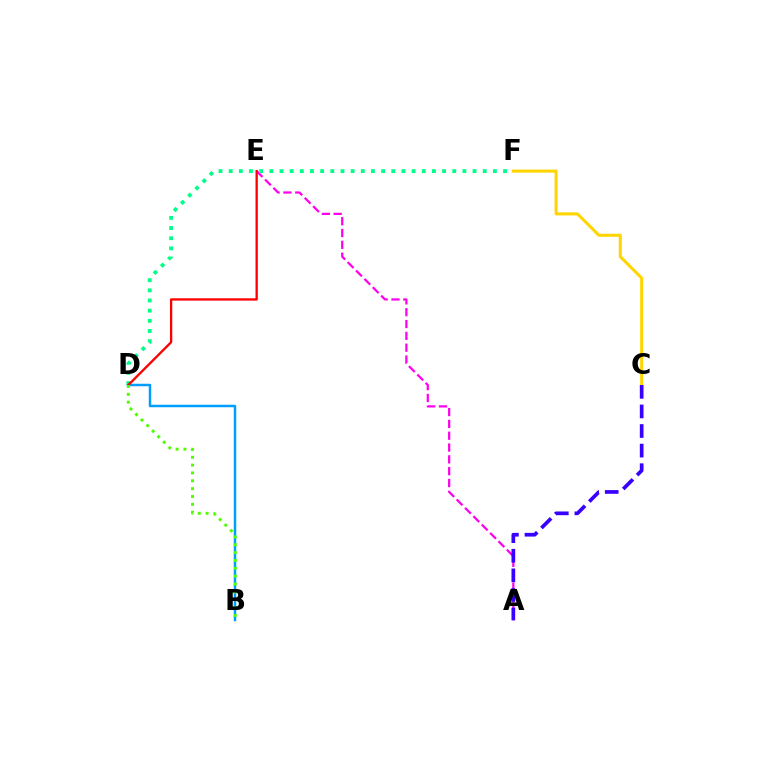{('C', 'F'): [{'color': '#ffd500', 'line_style': 'solid', 'thickness': 2.19}], ('B', 'D'): [{'color': '#009eff', 'line_style': 'solid', 'thickness': 1.79}, {'color': '#4fff00', 'line_style': 'dotted', 'thickness': 2.13}], ('A', 'E'): [{'color': '#ff00ed', 'line_style': 'dashed', 'thickness': 1.61}], ('D', 'F'): [{'color': '#00ff86', 'line_style': 'dotted', 'thickness': 2.76}], ('A', 'C'): [{'color': '#3700ff', 'line_style': 'dashed', 'thickness': 2.66}], ('D', 'E'): [{'color': '#ff0000', 'line_style': 'solid', 'thickness': 1.67}]}